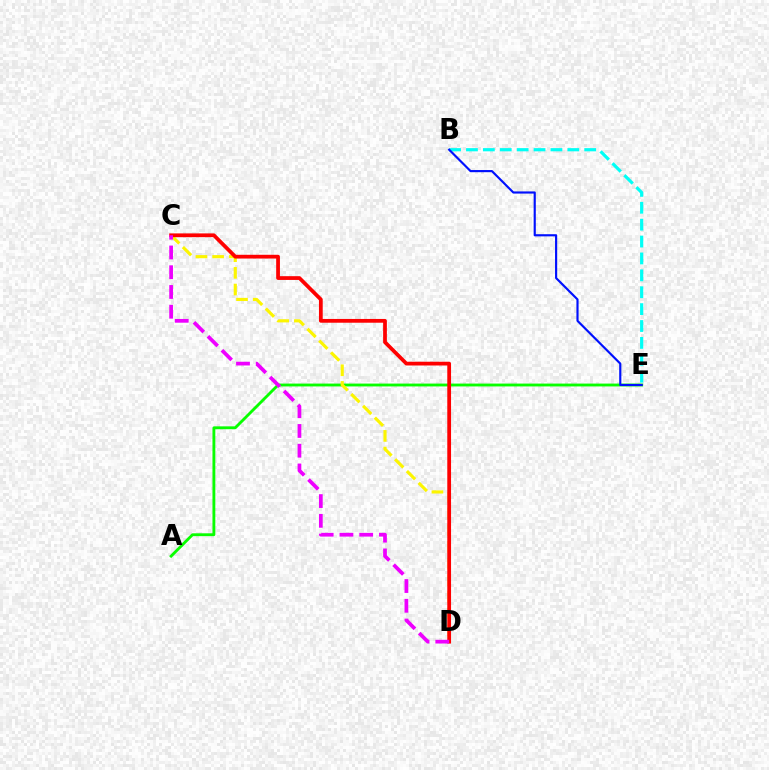{('A', 'E'): [{'color': '#08ff00', 'line_style': 'solid', 'thickness': 2.05}], ('B', 'E'): [{'color': '#00fff6', 'line_style': 'dashed', 'thickness': 2.29}, {'color': '#0010ff', 'line_style': 'solid', 'thickness': 1.55}], ('C', 'D'): [{'color': '#fcf500', 'line_style': 'dashed', 'thickness': 2.27}, {'color': '#ff0000', 'line_style': 'solid', 'thickness': 2.71}, {'color': '#ee00ff', 'line_style': 'dashed', 'thickness': 2.68}]}